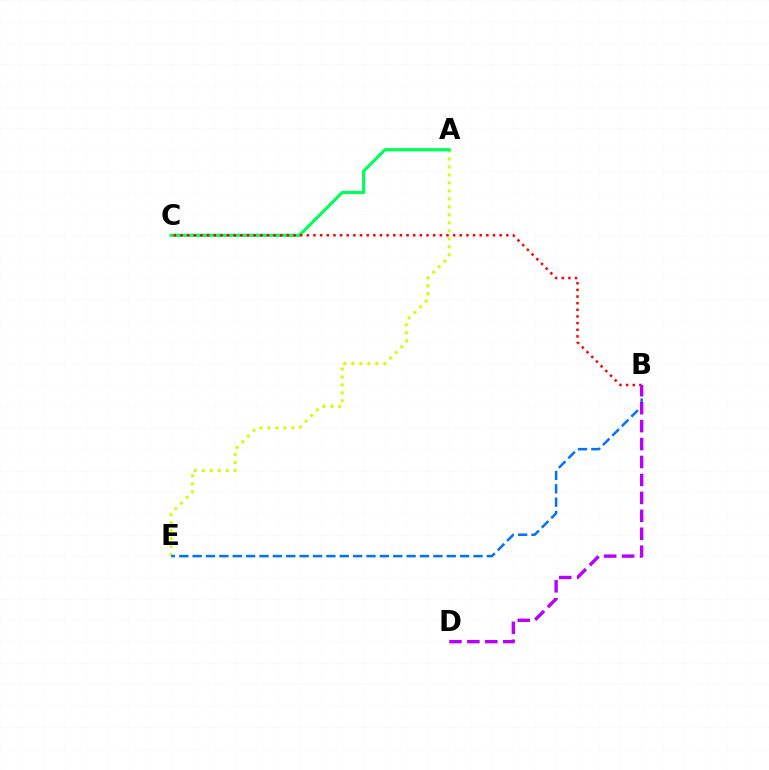{('A', 'E'): [{'color': '#d1ff00', 'line_style': 'dotted', 'thickness': 2.17}], ('B', 'E'): [{'color': '#0074ff', 'line_style': 'dashed', 'thickness': 1.82}], ('A', 'C'): [{'color': '#00ff5c', 'line_style': 'solid', 'thickness': 2.29}], ('B', 'C'): [{'color': '#ff0000', 'line_style': 'dotted', 'thickness': 1.81}], ('B', 'D'): [{'color': '#b900ff', 'line_style': 'dashed', 'thickness': 2.44}]}